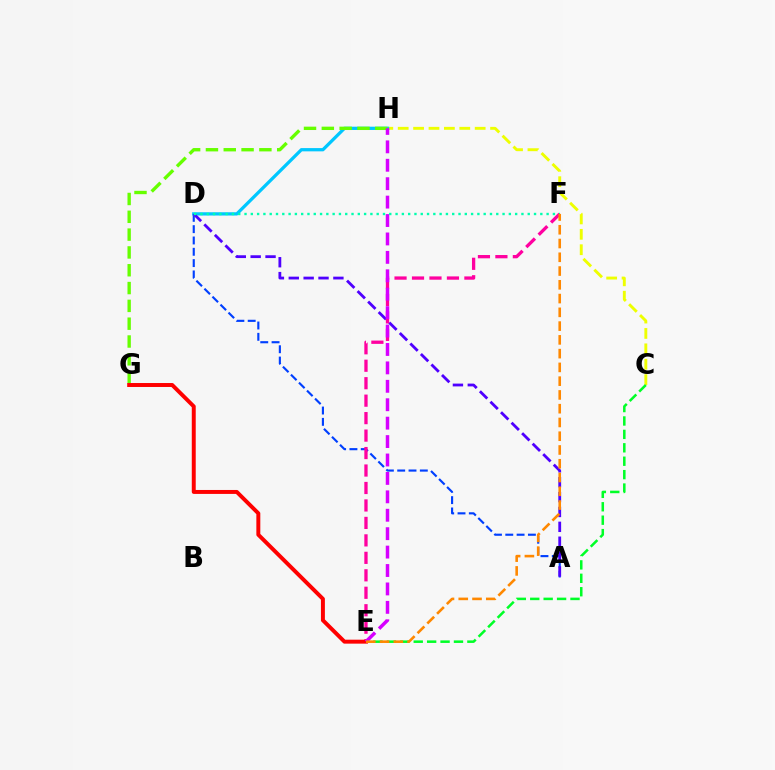{('C', 'H'): [{'color': '#eeff00', 'line_style': 'dashed', 'thickness': 2.09}], ('A', 'D'): [{'color': '#003fff', 'line_style': 'dashed', 'thickness': 1.54}, {'color': '#4f00ff', 'line_style': 'dashed', 'thickness': 2.02}], ('D', 'H'): [{'color': '#00c7ff', 'line_style': 'solid', 'thickness': 2.35}], ('E', 'F'): [{'color': '#ff00a0', 'line_style': 'dashed', 'thickness': 2.37}, {'color': '#ff8800', 'line_style': 'dashed', 'thickness': 1.87}], ('C', 'E'): [{'color': '#00ff27', 'line_style': 'dashed', 'thickness': 1.82}], ('G', 'H'): [{'color': '#66ff00', 'line_style': 'dashed', 'thickness': 2.42}], ('E', 'G'): [{'color': '#ff0000', 'line_style': 'solid', 'thickness': 2.84}], ('E', 'H'): [{'color': '#d600ff', 'line_style': 'dashed', 'thickness': 2.5}], ('D', 'F'): [{'color': '#00ffaf', 'line_style': 'dotted', 'thickness': 1.71}]}